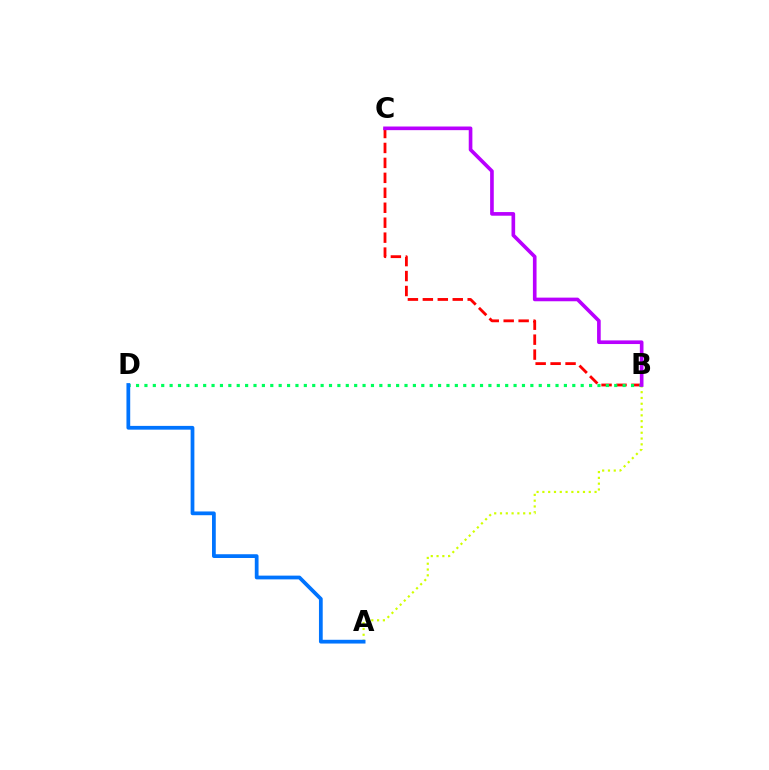{('A', 'B'): [{'color': '#d1ff00', 'line_style': 'dotted', 'thickness': 1.58}], ('B', 'C'): [{'color': '#ff0000', 'line_style': 'dashed', 'thickness': 2.03}, {'color': '#b900ff', 'line_style': 'solid', 'thickness': 2.62}], ('B', 'D'): [{'color': '#00ff5c', 'line_style': 'dotted', 'thickness': 2.28}], ('A', 'D'): [{'color': '#0074ff', 'line_style': 'solid', 'thickness': 2.7}]}